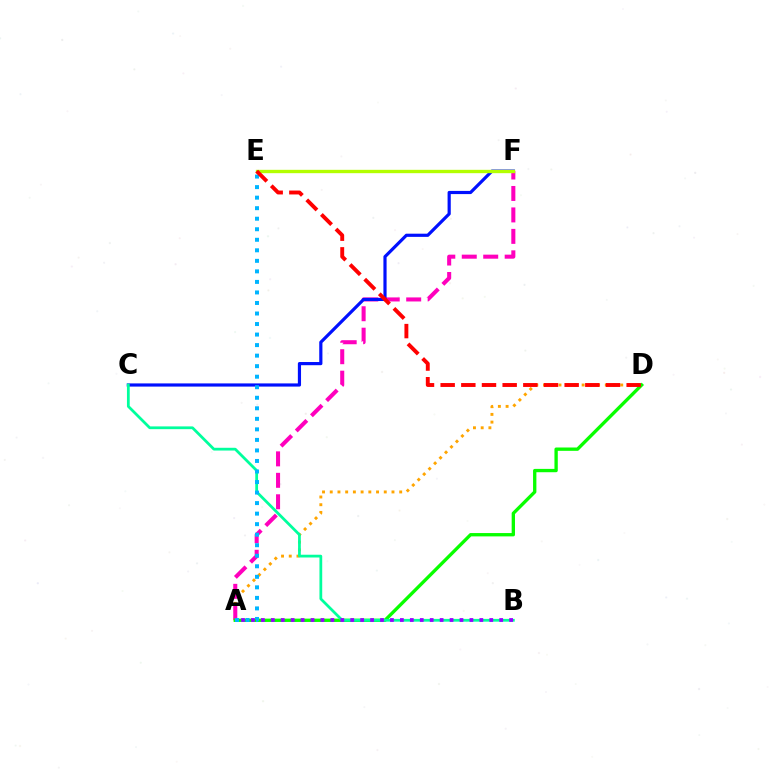{('A', 'D'): [{'color': '#ffa500', 'line_style': 'dotted', 'thickness': 2.1}, {'color': '#08ff00', 'line_style': 'solid', 'thickness': 2.4}], ('A', 'F'): [{'color': '#ff00bd', 'line_style': 'dashed', 'thickness': 2.91}], ('C', 'F'): [{'color': '#0010ff', 'line_style': 'solid', 'thickness': 2.29}], ('B', 'C'): [{'color': '#00ff9d', 'line_style': 'solid', 'thickness': 1.99}], ('A', 'E'): [{'color': '#00b5ff', 'line_style': 'dotted', 'thickness': 2.86}], ('E', 'F'): [{'color': '#b3ff00', 'line_style': 'solid', 'thickness': 2.41}], ('A', 'B'): [{'color': '#9b00ff', 'line_style': 'dotted', 'thickness': 2.7}], ('D', 'E'): [{'color': '#ff0000', 'line_style': 'dashed', 'thickness': 2.81}]}